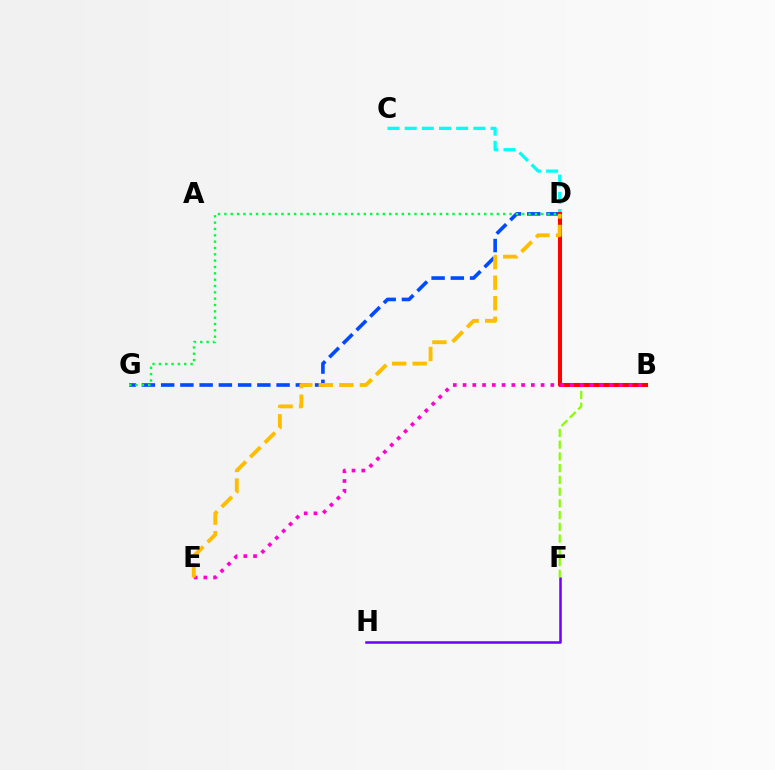{('D', 'G'): [{'color': '#004bff', 'line_style': 'dashed', 'thickness': 2.61}, {'color': '#00ff39', 'line_style': 'dotted', 'thickness': 1.72}], ('C', 'D'): [{'color': '#00fff6', 'line_style': 'dashed', 'thickness': 2.33}], ('F', 'H'): [{'color': '#7200ff', 'line_style': 'solid', 'thickness': 1.82}], ('B', 'F'): [{'color': '#84ff00', 'line_style': 'dashed', 'thickness': 1.59}], ('B', 'D'): [{'color': '#ff0000', 'line_style': 'solid', 'thickness': 2.92}], ('B', 'E'): [{'color': '#ff00cf', 'line_style': 'dotted', 'thickness': 2.65}], ('D', 'E'): [{'color': '#ffbd00', 'line_style': 'dashed', 'thickness': 2.79}]}